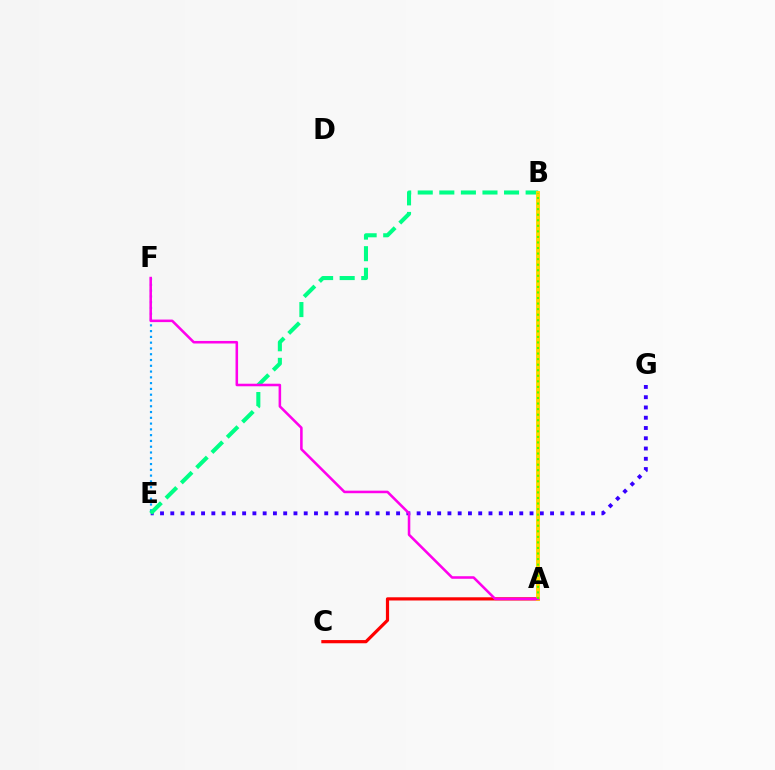{('E', 'G'): [{'color': '#3700ff', 'line_style': 'dotted', 'thickness': 2.79}], ('E', 'F'): [{'color': '#009eff', 'line_style': 'dotted', 'thickness': 1.57}], ('A', 'C'): [{'color': '#ff0000', 'line_style': 'solid', 'thickness': 2.3}], ('B', 'E'): [{'color': '#00ff86', 'line_style': 'dashed', 'thickness': 2.93}], ('A', 'B'): [{'color': '#ffd500', 'line_style': 'solid', 'thickness': 2.83}, {'color': '#4fff00', 'line_style': 'dotted', 'thickness': 1.51}], ('A', 'F'): [{'color': '#ff00ed', 'line_style': 'solid', 'thickness': 1.84}]}